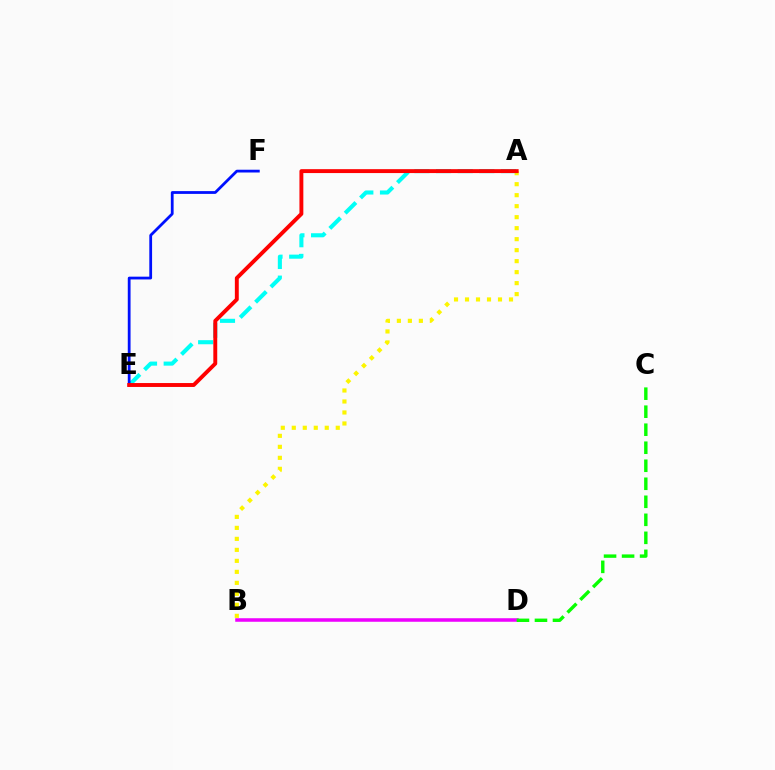{('A', 'B'): [{'color': '#fcf500', 'line_style': 'dotted', 'thickness': 2.99}], ('A', 'E'): [{'color': '#00fff6', 'line_style': 'dashed', 'thickness': 2.94}, {'color': '#ff0000', 'line_style': 'solid', 'thickness': 2.81}], ('E', 'F'): [{'color': '#0010ff', 'line_style': 'solid', 'thickness': 2.0}], ('B', 'D'): [{'color': '#ee00ff', 'line_style': 'solid', 'thickness': 2.54}], ('C', 'D'): [{'color': '#08ff00', 'line_style': 'dashed', 'thickness': 2.45}]}